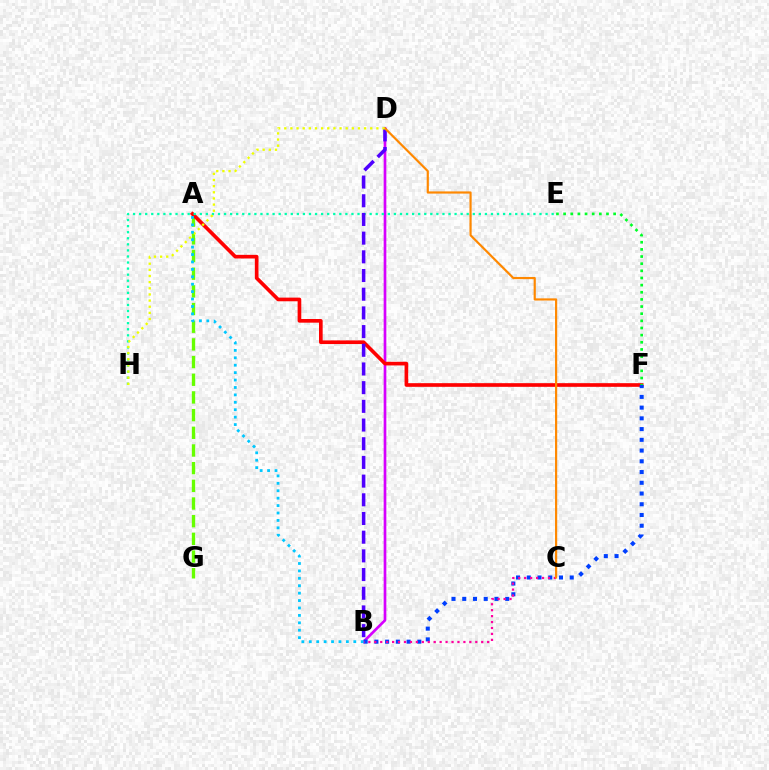{('A', 'G'): [{'color': '#66ff00', 'line_style': 'dashed', 'thickness': 2.4}], ('B', 'D'): [{'color': '#d600ff', 'line_style': 'solid', 'thickness': 1.93}, {'color': '#4f00ff', 'line_style': 'dashed', 'thickness': 2.54}], ('A', 'F'): [{'color': '#ff0000', 'line_style': 'solid', 'thickness': 2.63}], ('E', 'H'): [{'color': '#00ffaf', 'line_style': 'dotted', 'thickness': 1.65}], ('B', 'F'): [{'color': '#003fff', 'line_style': 'dotted', 'thickness': 2.92}], ('B', 'C'): [{'color': '#ff00a0', 'line_style': 'dotted', 'thickness': 1.61}], ('C', 'D'): [{'color': '#ff8800', 'line_style': 'solid', 'thickness': 1.57}], ('D', 'H'): [{'color': '#eeff00', 'line_style': 'dotted', 'thickness': 1.67}], ('A', 'B'): [{'color': '#00c7ff', 'line_style': 'dotted', 'thickness': 2.02}], ('E', 'F'): [{'color': '#00ff27', 'line_style': 'dotted', 'thickness': 1.94}]}